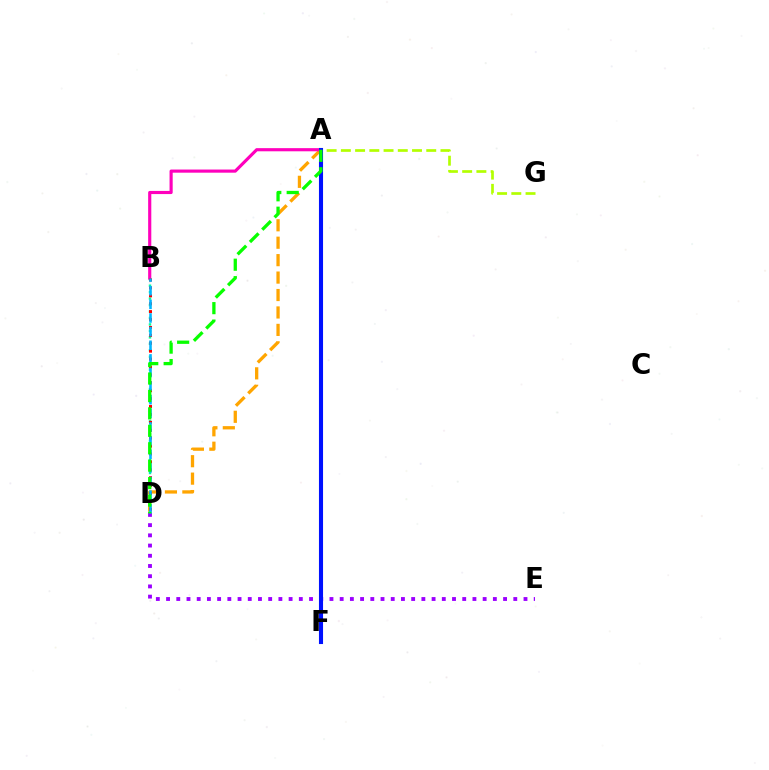{('A', 'D'): [{'color': '#ffa500', 'line_style': 'dashed', 'thickness': 2.37}, {'color': '#08ff00', 'line_style': 'dashed', 'thickness': 2.37}], ('B', 'D'): [{'color': '#00ff9d', 'line_style': 'dotted', 'thickness': 1.76}, {'color': '#ff0000', 'line_style': 'dotted', 'thickness': 2.15}, {'color': '#00b5ff', 'line_style': 'dashed', 'thickness': 1.85}], ('D', 'E'): [{'color': '#9b00ff', 'line_style': 'dotted', 'thickness': 2.77}], ('A', 'B'): [{'color': '#ff00bd', 'line_style': 'solid', 'thickness': 2.26}], ('A', 'G'): [{'color': '#b3ff00', 'line_style': 'dashed', 'thickness': 1.93}], ('A', 'F'): [{'color': '#0010ff', 'line_style': 'solid', 'thickness': 2.94}]}